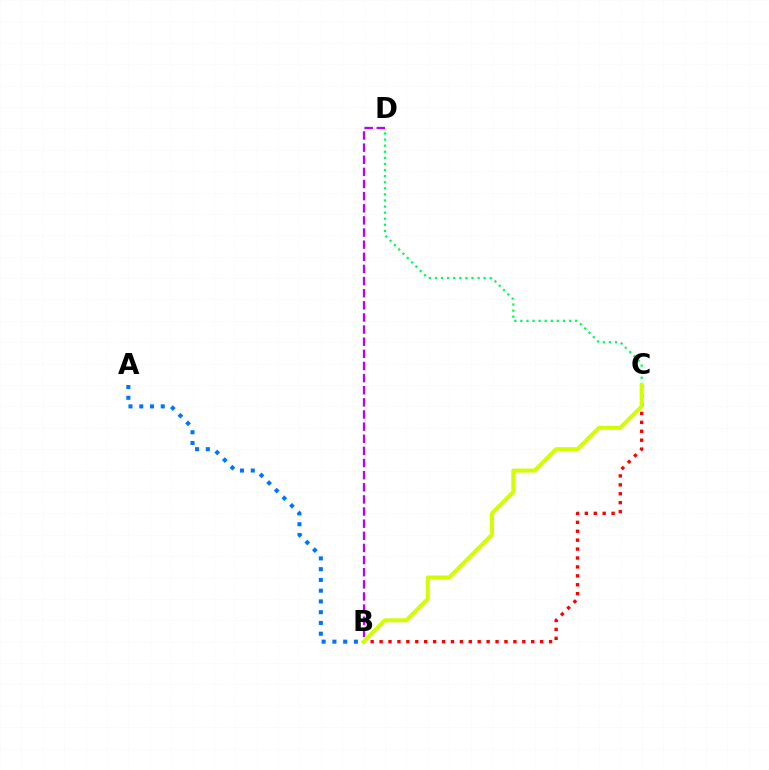{('C', 'D'): [{'color': '#00ff5c', 'line_style': 'dotted', 'thickness': 1.65}], ('B', 'D'): [{'color': '#b900ff', 'line_style': 'dashed', 'thickness': 1.65}], ('A', 'B'): [{'color': '#0074ff', 'line_style': 'dotted', 'thickness': 2.92}], ('B', 'C'): [{'color': '#ff0000', 'line_style': 'dotted', 'thickness': 2.42}, {'color': '#d1ff00', 'line_style': 'solid', 'thickness': 2.88}]}